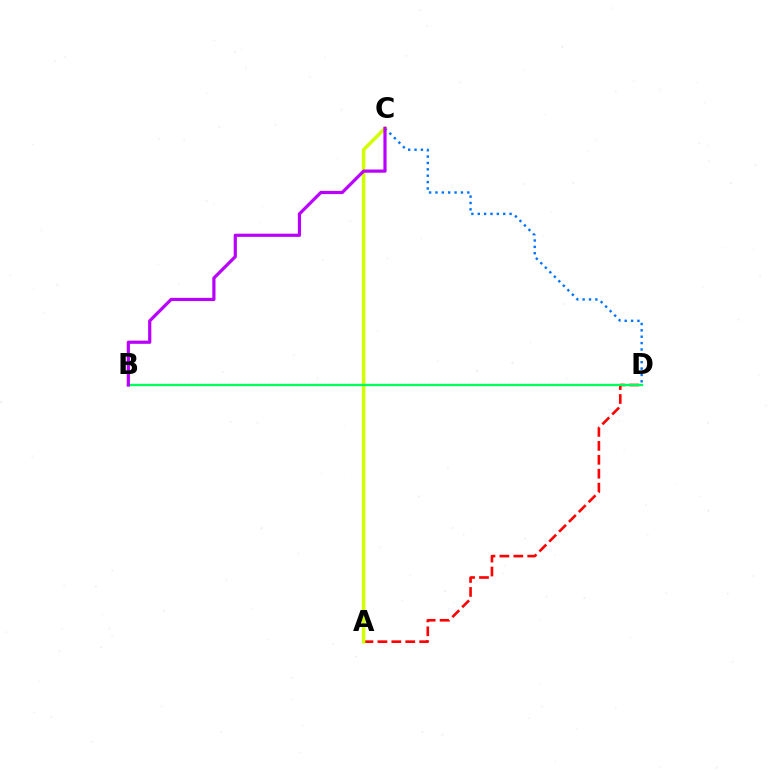{('C', 'D'): [{'color': '#0074ff', 'line_style': 'dotted', 'thickness': 1.73}], ('A', 'D'): [{'color': '#ff0000', 'line_style': 'dashed', 'thickness': 1.89}], ('A', 'C'): [{'color': '#d1ff00', 'line_style': 'solid', 'thickness': 2.52}], ('B', 'D'): [{'color': '#00ff5c', 'line_style': 'solid', 'thickness': 1.68}], ('B', 'C'): [{'color': '#b900ff', 'line_style': 'solid', 'thickness': 2.3}]}